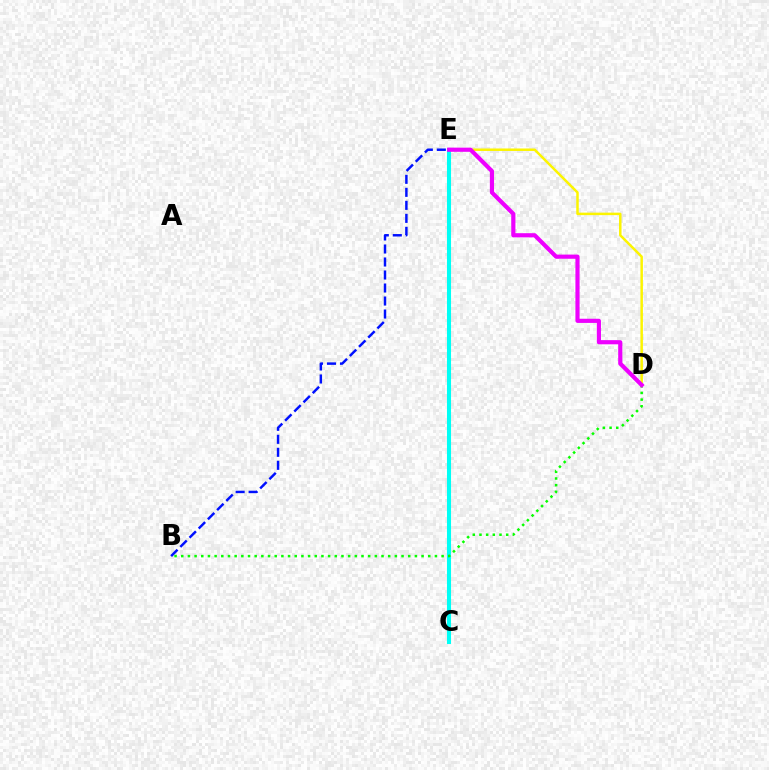{('B', 'E'): [{'color': '#0010ff', 'line_style': 'dashed', 'thickness': 1.77}], ('C', 'E'): [{'color': '#ff0000', 'line_style': 'dotted', 'thickness': 1.53}, {'color': '#00fff6', 'line_style': 'solid', 'thickness': 2.92}], ('D', 'E'): [{'color': '#fcf500', 'line_style': 'solid', 'thickness': 1.8}, {'color': '#ee00ff', 'line_style': 'solid', 'thickness': 3.0}], ('B', 'D'): [{'color': '#08ff00', 'line_style': 'dotted', 'thickness': 1.81}]}